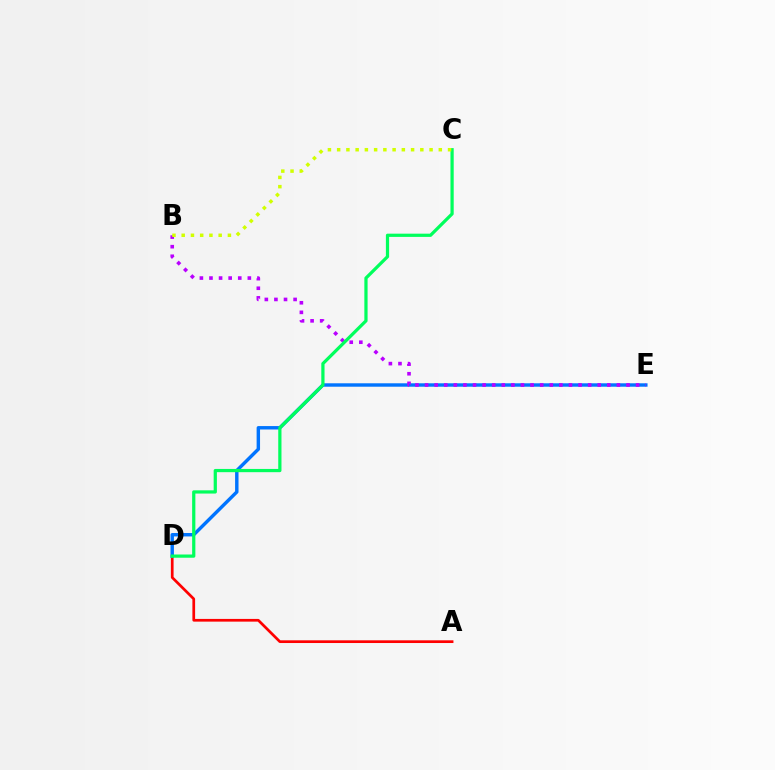{('A', 'D'): [{'color': '#ff0000', 'line_style': 'solid', 'thickness': 1.95}], ('D', 'E'): [{'color': '#0074ff', 'line_style': 'solid', 'thickness': 2.46}], ('B', 'E'): [{'color': '#b900ff', 'line_style': 'dotted', 'thickness': 2.61}], ('C', 'D'): [{'color': '#00ff5c', 'line_style': 'solid', 'thickness': 2.33}], ('B', 'C'): [{'color': '#d1ff00', 'line_style': 'dotted', 'thickness': 2.51}]}